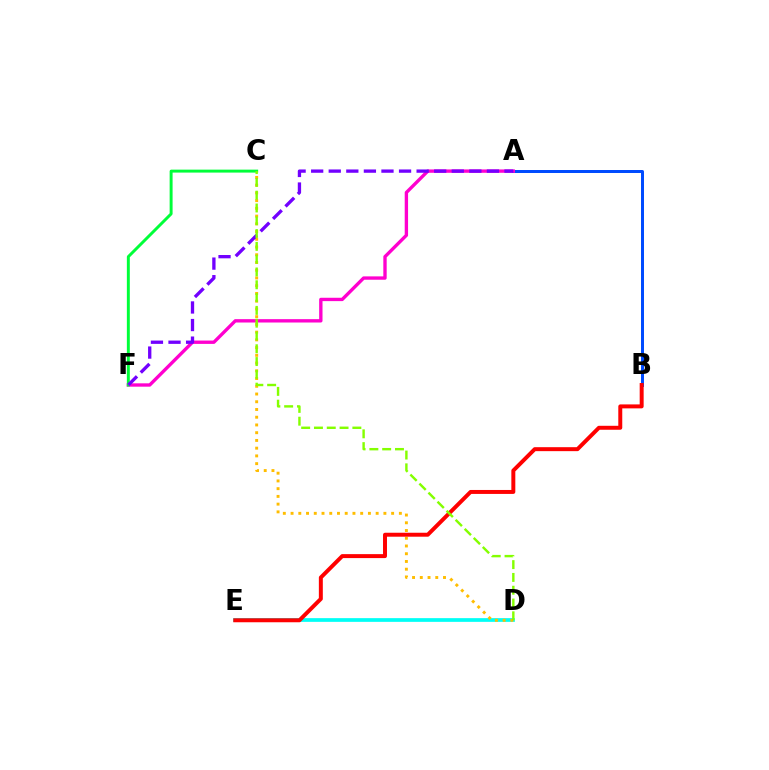{('D', 'E'): [{'color': '#00fff6', 'line_style': 'solid', 'thickness': 2.68}], ('A', 'B'): [{'color': '#004bff', 'line_style': 'solid', 'thickness': 2.15}], ('A', 'F'): [{'color': '#ff00cf', 'line_style': 'solid', 'thickness': 2.41}, {'color': '#7200ff', 'line_style': 'dashed', 'thickness': 2.39}], ('C', 'D'): [{'color': '#ffbd00', 'line_style': 'dotted', 'thickness': 2.1}, {'color': '#84ff00', 'line_style': 'dashed', 'thickness': 1.74}], ('C', 'F'): [{'color': '#00ff39', 'line_style': 'solid', 'thickness': 2.12}], ('B', 'E'): [{'color': '#ff0000', 'line_style': 'solid', 'thickness': 2.85}]}